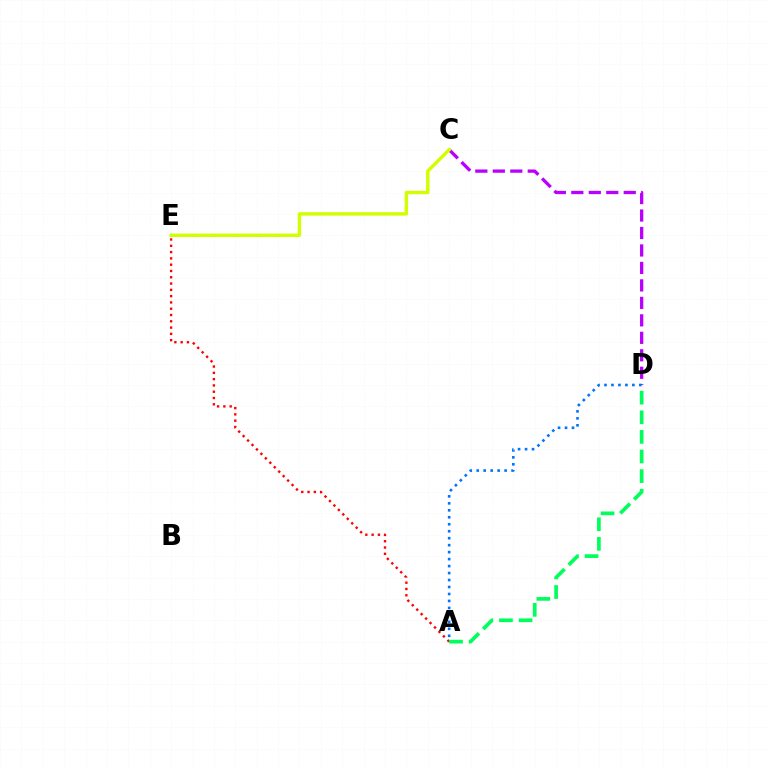{('A', 'E'): [{'color': '#ff0000', 'line_style': 'dotted', 'thickness': 1.71}], ('C', 'D'): [{'color': '#b900ff', 'line_style': 'dashed', 'thickness': 2.37}], ('A', 'D'): [{'color': '#0074ff', 'line_style': 'dotted', 'thickness': 1.89}, {'color': '#00ff5c', 'line_style': 'dashed', 'thickness': 2.66}], ('C', 'E'): [{'color': '#d1ff00', 'line_style': 'solid', 'thickness': 2.47}]}